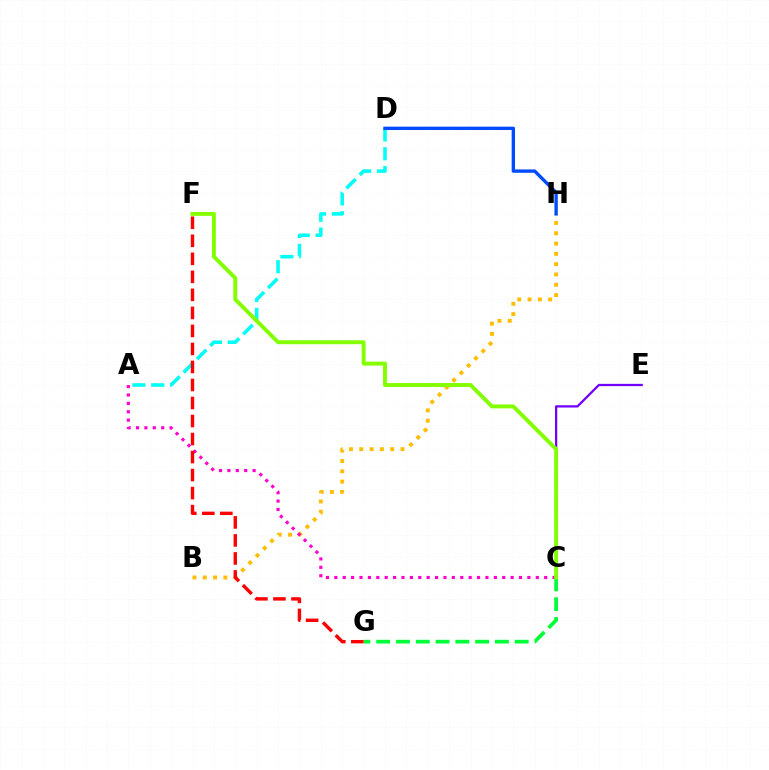{('A', 'D'): [{'color': '#00fff6', 'line_style': 'dashed', 'thickness': 2.56}], ('C', 'E'): [{'color': '#7200ff', 'line_style': 'solid', 'thickness': 1.64}], ('C', 'G'): [{'color': '#00ff39', 'line_style': 'dashed', 'thickness': 2.69}], ('B', 'H'): [{'color': '#ffbd00', 'line_style': 'dotted', 'thickness': 2.8}], ('A', 'C'): [{'color': '#ff00cf', 'line_style': 'dotted', 'thickness': 2.28}], ('F', 'G'): [{'color': '#ff0000', 'line_style': 'dashed', 'thickness': 2.45}], ('D', 'H'): [{'color': '#004bff', 'line_style': 'solid', 'thickness': 2.42}], ('C', 'F'): [{'color': '#84ff00', 'line_style': 'solid', 'thickness': 2.83}]}